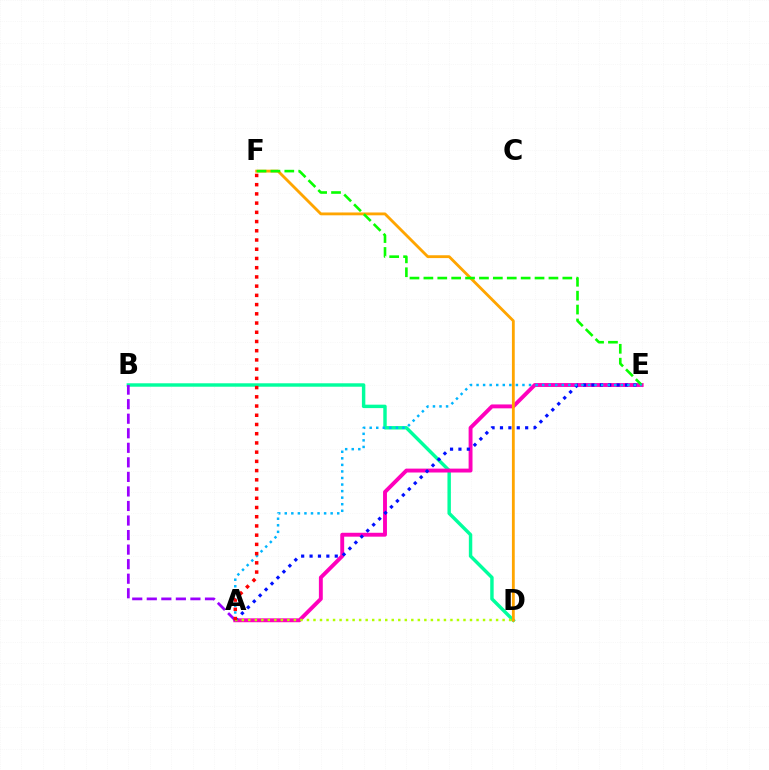{('B', 'D'): [{'color': '#00ff9d', 'line_style': 'solid', 'thickness': 2.47}], ('A', 'E'): [{'color': '#ff00bd', 'line_style': 'solid', 'thickness': 2.8}, {'color': '#0010ff', 'line_style': 'dotted', 'thickness': 2.28}, {'color': '#00b5ff', 'line_style': 'dotted', 'thickness': 1.78}], ('D', 'F'): [{'color': '#ffa500', 'line_style': 'solid', 'thickness': 2.04}], ('A', 'B'): [{'color': '#9b00ff', 'line_style': 'dashed', 'thickness': 1.98}], ('E', 'F'): [{'color': '#08ff00', 'line_style': 'dashed', 'thickness': 1.89}], ('A', 'D'): [{'color': '#b3ff00', 'line_style': 'dotted', 'thickness': 1.77}], ('A', 'F'): [{'color': '#ff0000', 'line_style': 'dotted', 'thickness': 2.51}]}